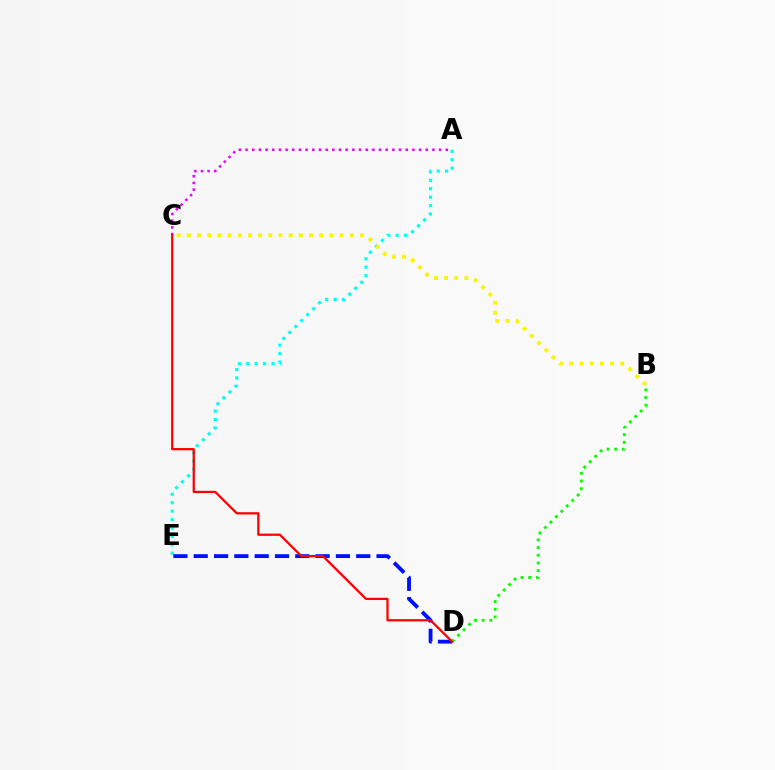{('A', 'E'): [{'color': '#00fff6', 'line_style': 'dotted', 'thickness': 2.29}], ('A', 'C'): [{'color': '#ee00ff', 'line_style': 'dotted', 'thickness': 1.81}], ('D', 'E'): [{'color': '#0010ff', 'line_style': 'dashed', 'thickness': 2.76}], ('B', 'D'): [{'color': '#08ff00', 'line_style': 'dotted', 'thickness': 2.09}], ('B', 'C'): [{'color': '#fcf500', 'line_style': 'dotted', 'thickness': 2.77}], ('C', 'D'): [{'color': '#ff0000', 'line_style': 'solid', 'thickness': 1.62}]}